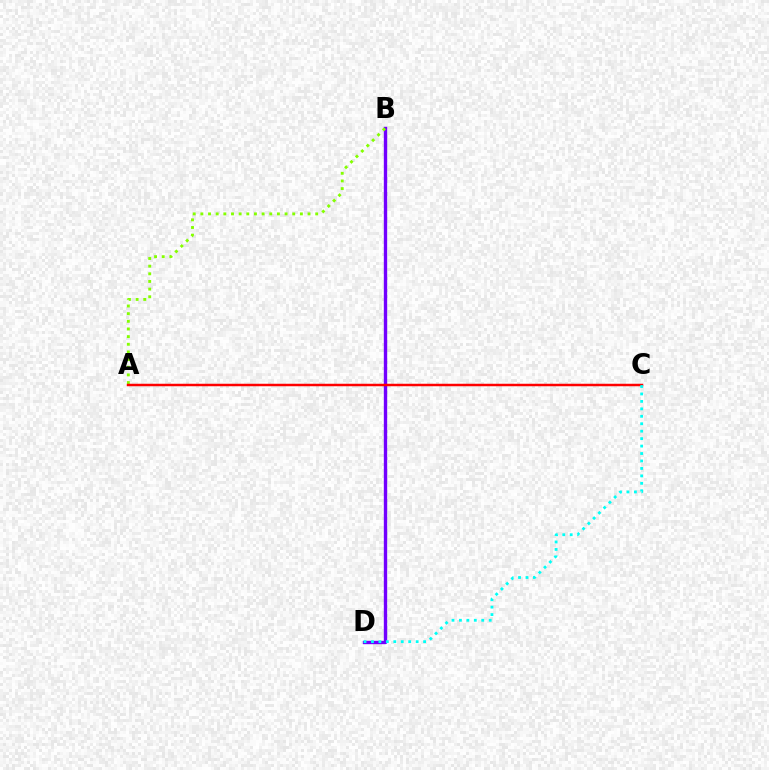{('B', 'D'): [{'color': '#7200ff', 'line_style': 'solid', 'thickness': 2.42}], ('A', 'B'): [{'color': '#84ff00', 'line_style': 'dotted', 'thickness': 2.08}], ('A', 'C'): [{'color': '#ff0000', 'line_style': 'solid', 'thickness': 1.79}], ('C', 'D'): [{'color': '#00fff6', 'line_style': 'dotted', 'thickness': 2.02}]}